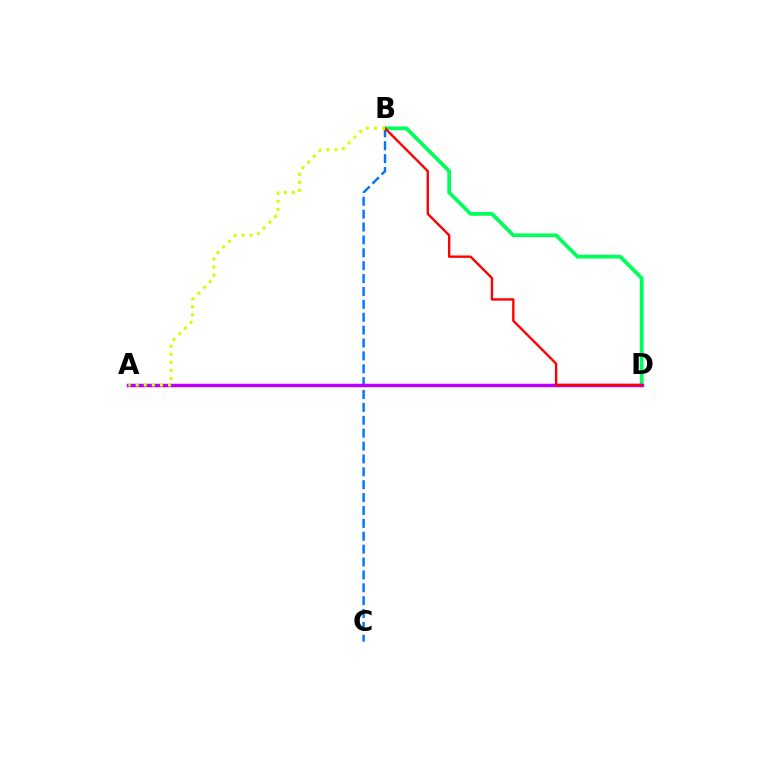{('B', 'C'): [{'color': '#0074ff', 'line_style': 'dashed', 'thickness': 1.75}], ('B', 'D'): [{'color': '#00ff5c', 'line_style': 'solid', 'thickness': 2.71}, {'color': '#ff0000', 'line_style': 'solid', 'thickness': 1.71}], ('A', 'D'): [{'color': '#b900ff', 'line_style': 'solid', 'thickness': 2.51}], ('A', 'B'): [{'color': '#d1ff00', 'line_style': 'dotted', 'thickness': 2.19}]}